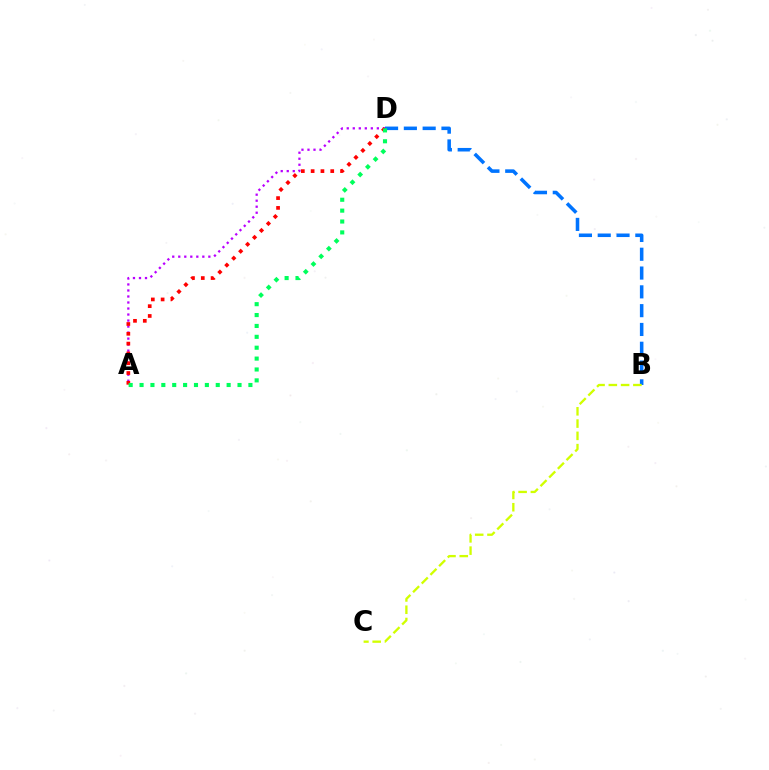{('A', 'D'): [{'color': '#b900ff', 'line_style': 'dotted', 'thickness': 1.63}, {'color': '#ff0000', 'line_style': 'dotted', 'thickness': 2.66}, {'color': '#00ff5c', 'line_style': 'dotted', 'thickness': 2.96}], ('B', 'D'): [{'color': '#0074ff', 'line_style': 'dashed', 'thickness': 2.55}], ('B', 'C'): [{'color': '#d1ff00', 'line_style': 'dashed', 'thickness': 1.67}]}